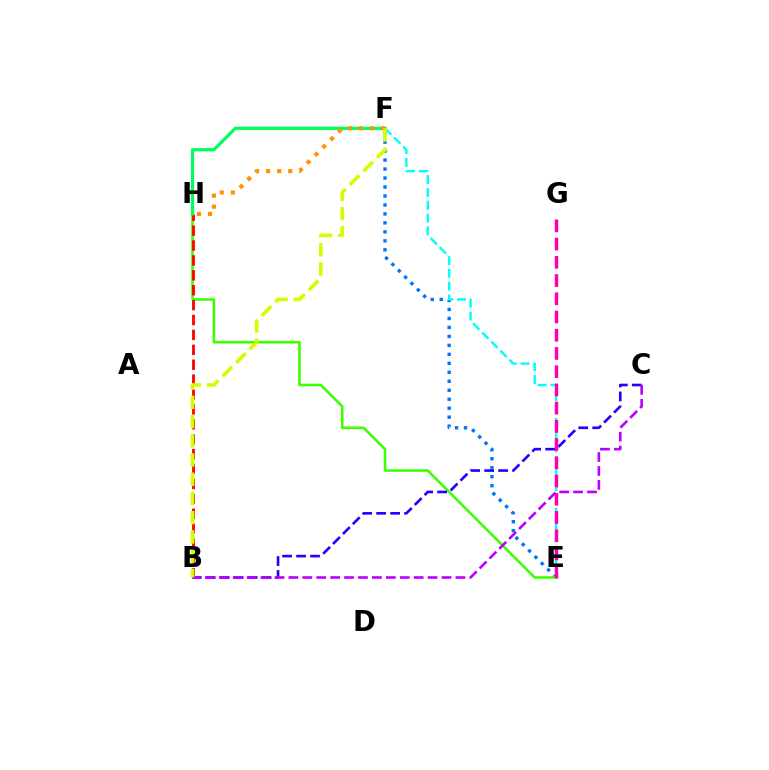{('E', 'F'): [{'color': '#0074ff', 'line_style': 'dotted', 'thickness': 2.44}, {'color': '#00fff6', 'line_style': 'dashed', 'thickness': 1.74}], ('E', 'H'): [{'color': '#3dff00', 'line_style': 'solid', 'thickness': 1.86}], ('B', 'H'): [{'color': '#ff0000', 'line_style': 'dashed', 'thickness': 2.02}], ('B', 'C'): [{'color': '#2500ff', 'line_style': 'dashed', 'thickness': 1.9}, {'color': '#b900ff', 'line_style': 'dashed', 'thickness': 1.89}], ('F', 'H'): [{'color': '#00ff5c', 'line_style': 'solid', 'thickness': 2.33}, {'color': '#ff9400', 'line_style': 'dotted', 'thickness': 3.0}], ('E', 'G'): [{'color': '#ff00ac', 'line_style': 'dashed', 'thickness': 2.48}], ('B', 'F'): [{'color': '#d1ff00', 'line_style': 'dashed', 'thickness': 2.61}]}